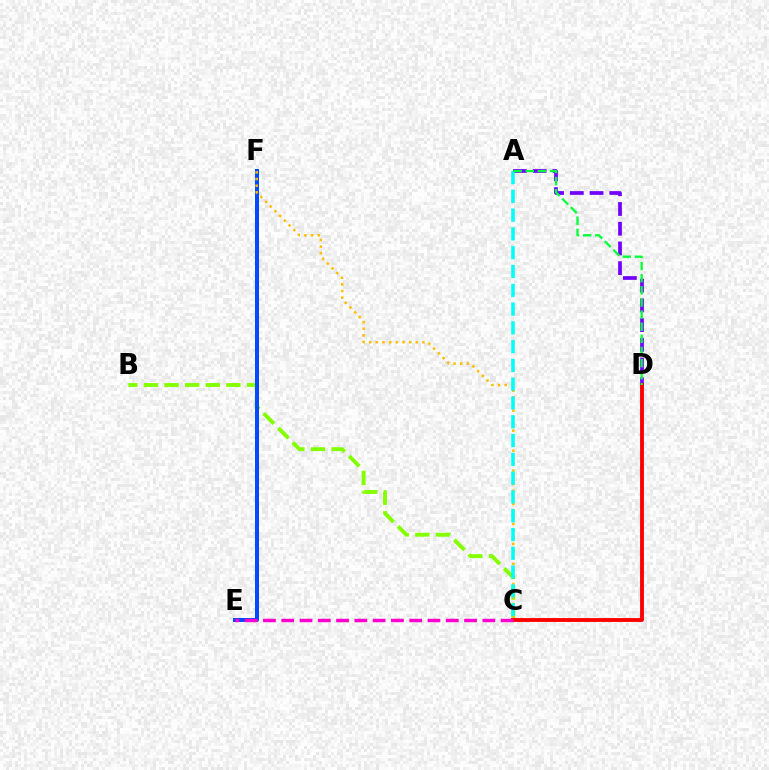{('B', 'C'): [{'color': '#84ff00', 'line_style': 'dashed', 'thickness': 2.8}], ('E', 'F'): [{'color': '#004bff', 'line_style': 'solid', 'thickness': 2.88}], ('A', 'D'): [{'color': '#7200ff', 'line_style': 'dashed', 'thickness': 2.68}, {'color': '#00ff39', 'line_style': 'dashed', 'thickness': 1.65}], ('C', 'F'): [{'color': '#ffbd00', 'line_style': 'dotted', 'thickness': 1.81}], ('C', 'D'): [{'color': '#ff0000', 'line_style': 'solid', 'thickness': 2.78}], ('A', 'C'): [{'color': '#00fff6', 'line_style': 'dashed', 'thickness': 2.55}], ('C', 'E'): [{'color': '#ff00cf', 'line_style': 'dashed', 'thickness': 2.48}]}